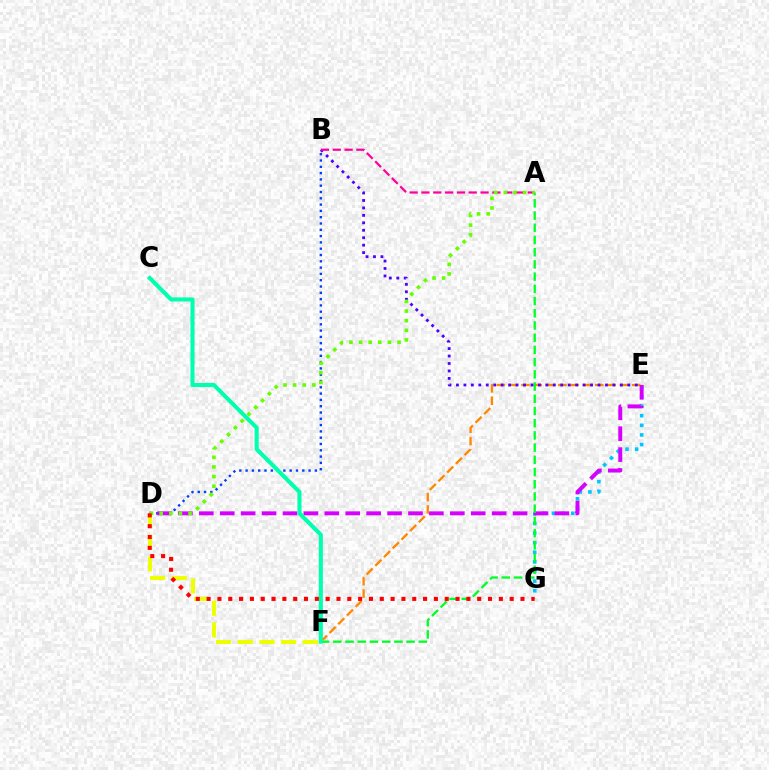{('E', 'G'): [{'color': '#00c7ff', 'line_style': 'dotted', 'thickness': 2.62}], ('B', 'D'): [{'color': '#003fff', 'line_style': 'dotted', 'thickness': 1.71}], ('E', 'F'): [{'color': '#ff8800', 'line_style': 'dashed', 'thickness': 1.67}], ('D', 'E'): [{'color': '#d600ff', 'line_style': 'dashed', 'thickness': 2.84}], ('A', 'F'): [{'color': '#00ff27', 'line_style': 'dashed', 'thickness': 1.66}], ('B', 'E'): [{'color': '#4f00ff', 'line_style': 'dotted', 'thickness': 2.02}], ('A', 'B'): [{'color': '#ff00a0', 'line_style': 'dashed', 'thickness': 1.61}], ('D', 'F'): [{'color': '#eeff00', 'line_style': 'dashed', 'thickness': 2.94}], ('C', 'F'): [{'color': '#00ffaf', 'line_style': 'solid', 'thickness': 2.94}], ('A', 'D'): [{'color': '#66ff00', 'line_style': 'dotted', 'thickness': 2.61}], ('D', 'G'): [{'color': '#ff0000', 'line_style': 'dotted', 'thickness': 2.94}]}